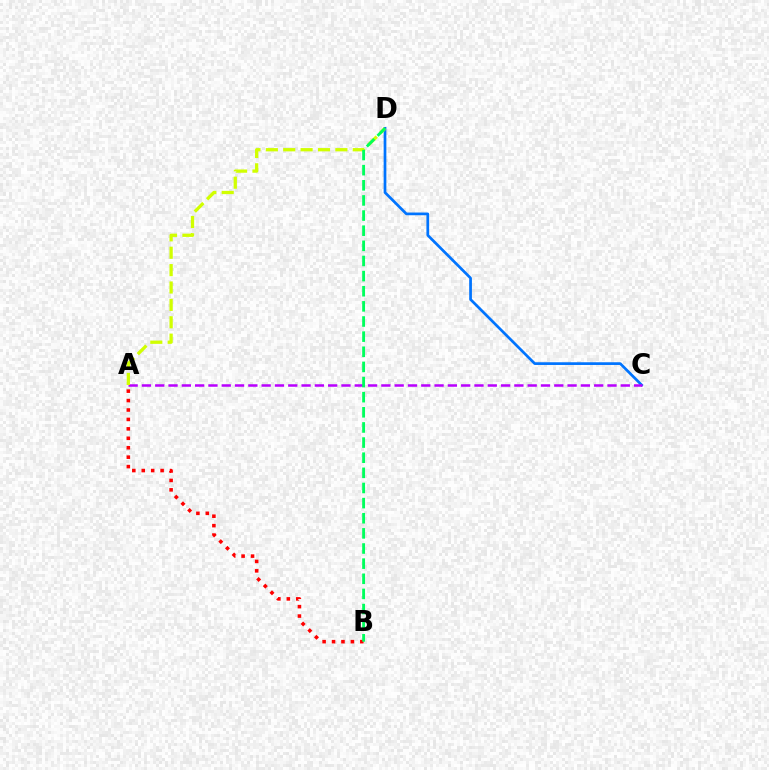{('C', 'D'): [{'color': '#0074ff', 'line_style': 'solid', 'thickness': 1.95}], ('A', 'C'): [{'color': '#b900ff', 'line_style': 'dashed', 'thickness': 1.81}], ('A', 'B'): [{'color': '#ff0000', 'line_style': 'dotted', 'thickness': 2.56}], ('A', 'D'): [{'color': '#d1ff00', 'line_style': 'dashed', 'thickness': 2.36}], ('B', 'D'): [{'color': '#00ff5c', 'line_style': 'dashed', 'thickness': 2.06}]}